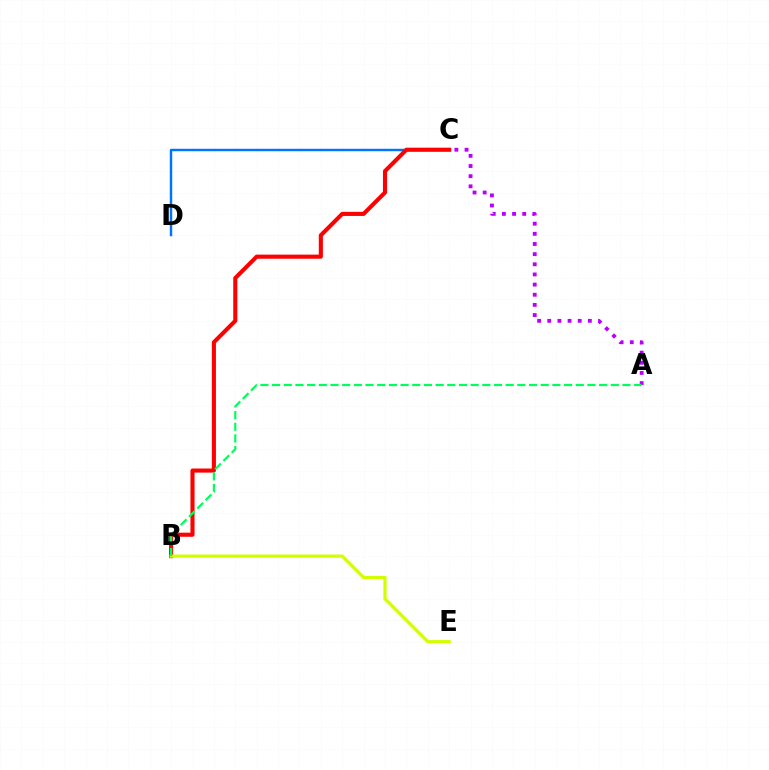{('C', 'D'): [{'color': '#0074ff', 'line_style': 'solid', 'thickness': 1.77}], ('B', 'C'): [{'color': '#ff0000', 'line_style': 'solid', 'thickness': 2.95}], ('B', 'E'): [{'color': '#d1ff00', 'line_style': 'solid', 'thickness': 2.29}], ('A', 'C'): [{'color': '#b900ff', 'line_style': 'dotted', 'thickness': 2.76}], ('A', 'B'): [{'color': '#00ff5c', 'line_style': 'dashed', 'thickness': 1.59}]}